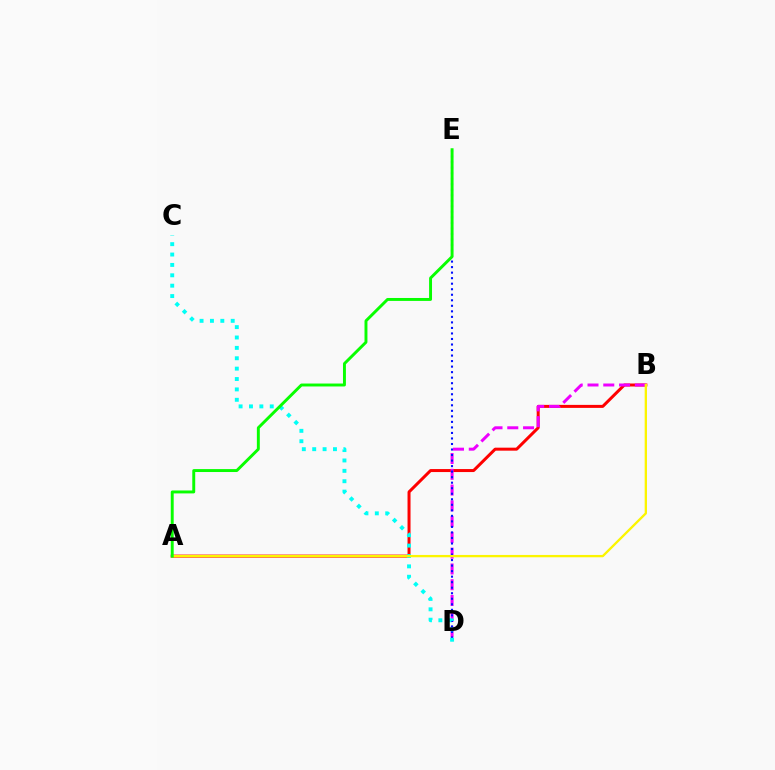{('A', 'B'): [{'color': '#ff0000', 'line_style': 'solid', 'thickness': 2.16}, {'color': '#fcf500', 'line_style': 'solid', 'thickness': 1.67}], ('B', 'D'): [{'color': '#ee00ff', 'line_style': 'dashed', 'thickness': 2.14}], ('D', 'E'): [{'color': '#0010ff', 'line_style': 'dotted', 'thickness': 1.5}], ('C', 'D'): [{'color': '#00fff6', 'line_style': 'dotted', 'thickness': 2.82}], ('A', 'E'): [{'color': '#08ff00', 'line_style': 'solid', 'thickness': 2.11}]}